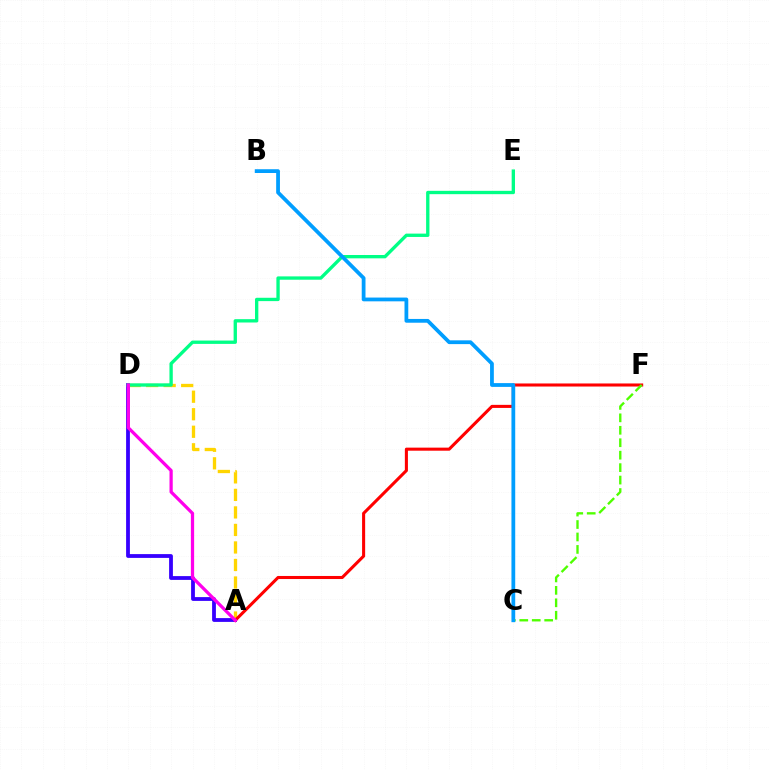{('A', 'D'): [{'color': '#ffd500', 'line_style': 'dashed', 'thickness': 2.38}, {'color': '#3700ff', 'line_style': 'solid', 'thickness': 2.73}, {'color': '#ff00ed', 'line_style': 'solid', 'thickness': 2.34}], ('D', 'E'): [{'color': '#00ff86', 'line_style': 'solid', 'thickness': 2.4}], ('A', 'F'): [{'color': '#ff0000', 'line_style': 'solid', 'thickness': 2.21}], ('C', 'F'): [{'color': '#4fff00', 'line_style': 'dashed', 'thickness': 1.69}], ('B', 'C'): [{'color': '#009eff', 'line_style': 'solid', 'thickness': 2.72}]}